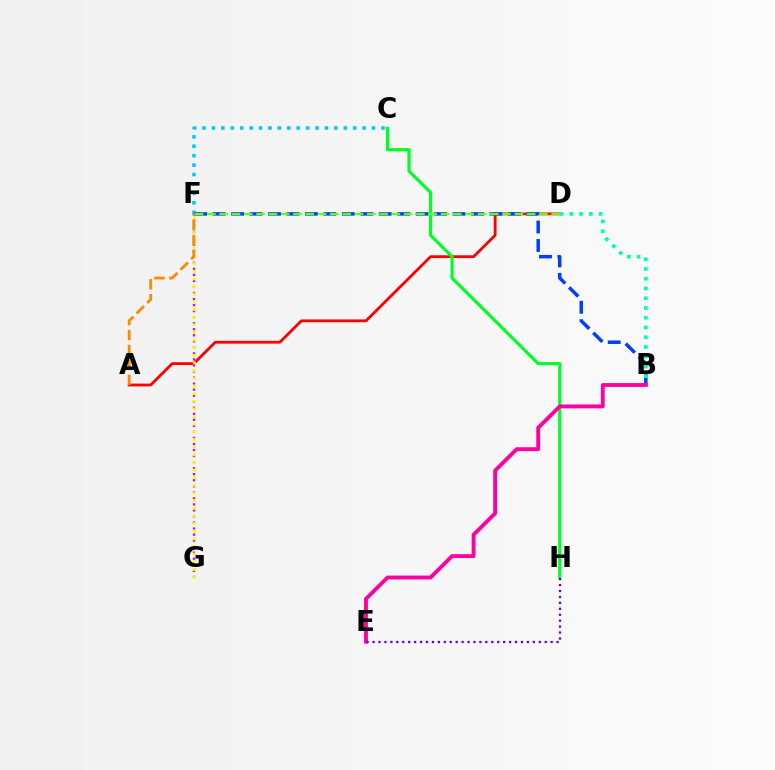{('F', 'G'): [{'color': '#d600ff', 'line_style': 'dotted', 'thickness': 1.64}, {'color': '#eeff00', 'line_style': 'dotted', 'thickness': 2.08}], ('C', 'F'): [{'color': '#00c7ff', 'line_style': 'dotted', 'thickness': 2.56}], ('A', 'D'): [{'color': '#ff0000', 'line_style': 'solid', 'thickness': 2.03}], ('C', 'H'): [{'color': '#00ff27', 'line_style': 'solid', 'thickness': 2.28}], ('B', 'F'): [{'color': '#003fff', 'line_style': 'dashed', 'thickness': 2.51}], ('B', 'D'): [{'color': '#00ffaf', 'line_style': 'dotted', 'thickness': 2.65}], ('D', 'F'): [{'color': '#66ff00', 'line_style': 'dashed', 'thickness': 1.67}], ('B', 'E'): [{'color': '#ff00a0', 'line_style': 'solid', 'thickness': 2.78}], ('A', 'F'): [{'color': '#ff8800', 'line_style': 'dashed', 'thickness': 2.03}], ('E', 'H'): [{'color': '#4f00ff', 'line_style': 'dotted', 'thickness': 1.61}]}